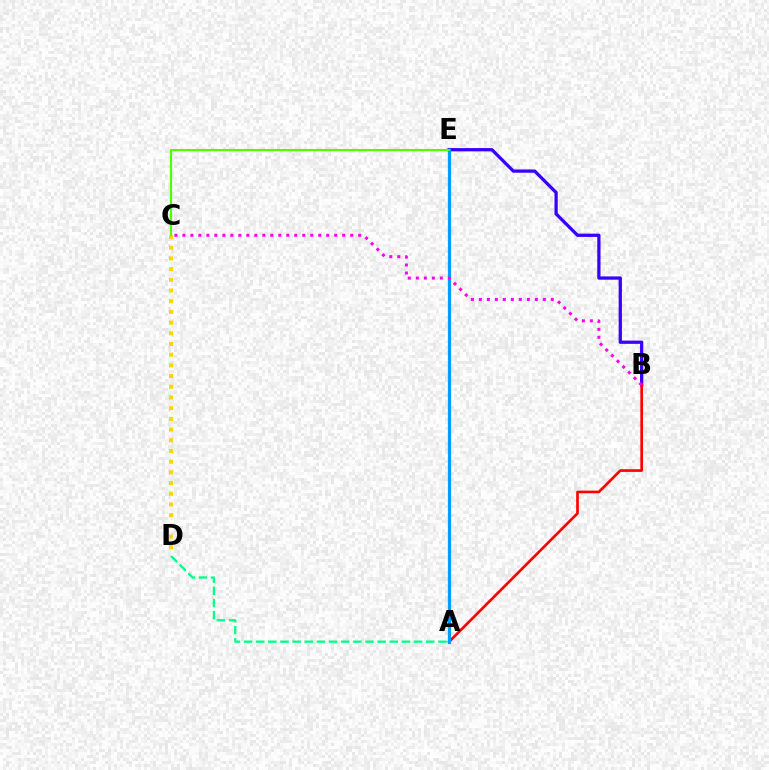{('B', 'E'): [{'color': '#3700ff', 'line_style': 'solid', 'thickness': 2.35}], ('A', 'B'): [{'color': '#ff0000', 'line_style': 'solid', 'thickness': 1.92}], ('C', 'D'): [{'color': '#ffd500', 'line_style': 'dotted', 'thickness': 2.91}], ('A', 'E'): [{'color': '#009eff', 'line_style': 'solid', 'thickness': 2.31}], ('A', 'D'): [{'color': '#00ff86', 'line_style': 'dashed', 'thickness': 1.65}], ('B', 'C'): [{'color': '#ff00ed', 'line_style': 'dotted', 'thickness': 2.17}], ('C', 'E'): [{'color': '#4fff00', 'line_style': 'solid', 'thickness': 1.54}]}